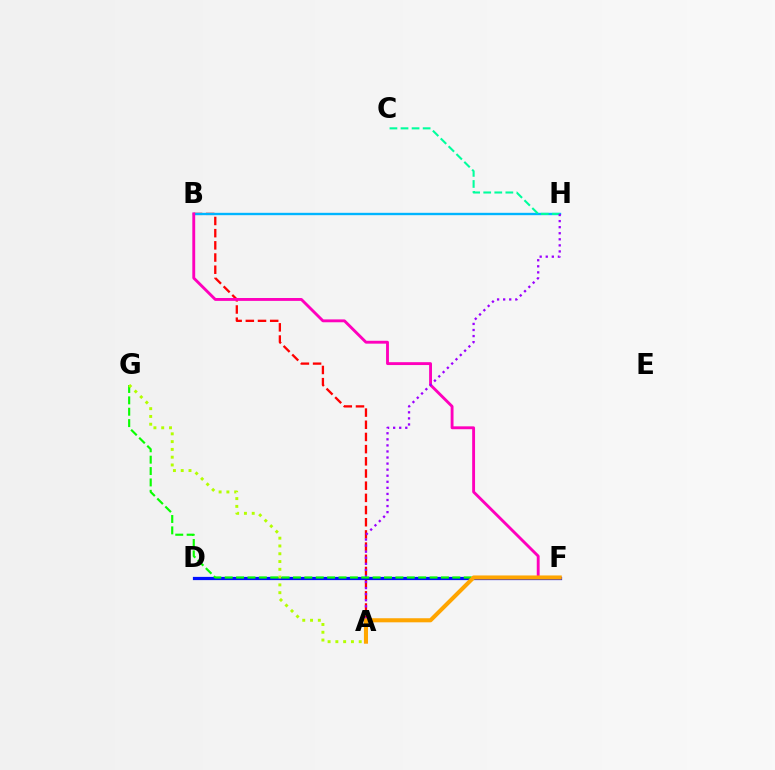{('A', 'B'): [{'color': '#ff0000', 'line_style': 'dashed', 'thickness': 1.66}], ('B', 'H'): [{'color': '#00b5ff', 'line_style': 'solid', 'thickness': 1.71}], ('D', 'F'): [{'color': '#0010ff', 'line_style': 'solid', 'thickness': 2.32}], ('B', 'F'): [{'color': '#ff00bd', 'line_style': 'solid', 'thickness': 2.07}], ('C', 'H'): [{'color': '#00ff9d', 'line_style': 'dashed', 'thickness': 1.5}], ('A', 'H'): [{'color': '#9b00ff', 'line_style': 'dotted', 'thickness': 1.65}], ('F', 'G'): [{'color': '#08ff00', 'line_style': 'dashed', 'thickness': 1.55}], ('A', 'G'): [{'color': '#b3ff00', 'line_style': 'dotted', 'thickness': 2.12}], ('A', 'F'): [{'color': '#ffa500', 'line_style': 'solid', 'thickness': 2.93}]}